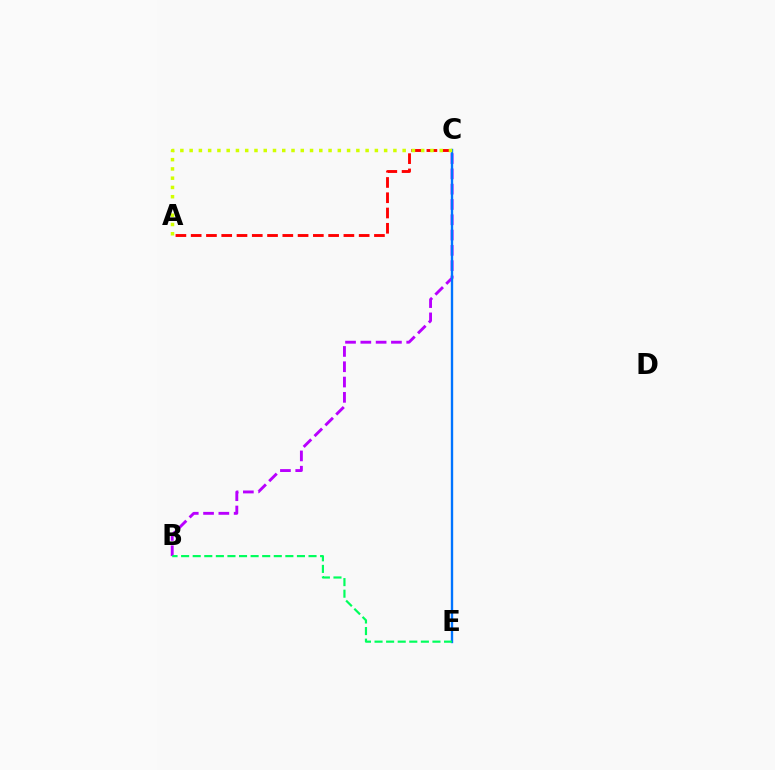{('A', 'C'): [{'color': '#ff0000', 'line_style': 'dashed', 'thickness': 2.07}, {'color': '#d1ff00', 'line_style': 'dotted', 'thickness': 2.52}], ('B', 'C'): [{'color': '#b900ff', 'line_style': 'dashed', 'thickness': 2.08}], ('C', 'E'): [{'color': '#0074ff', 'line_style': 'solid', 'thickness': 1.71}], ('B', 'E'): [{'color': '#00ff5c', 'line_style': 'dashed', 'thickness': 1.57}]}